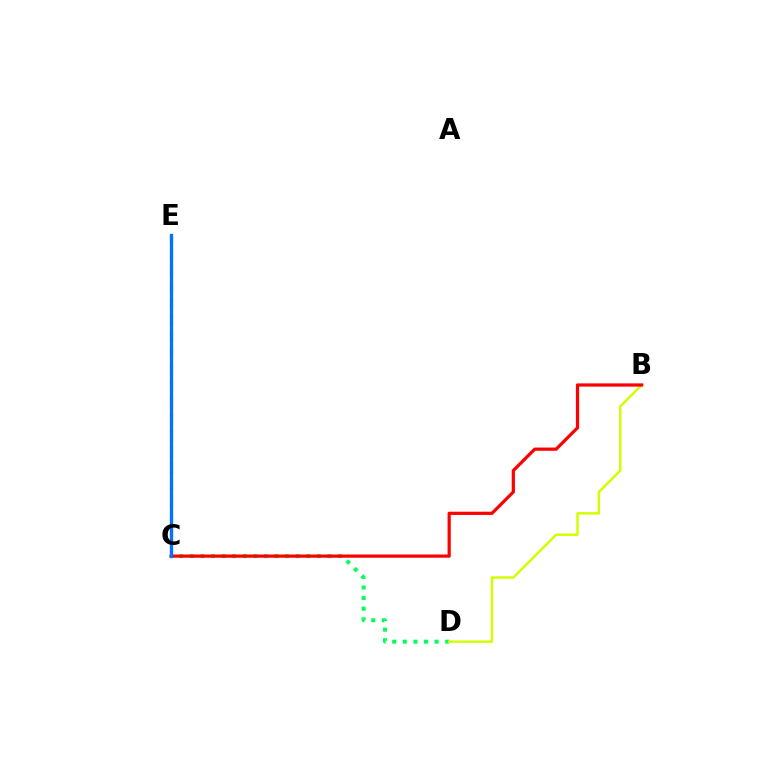{('C', 'D'): [{'color': '#00ff5c', 'line_style': 'dotted', 'thickness': 2.88}], ('B', 'D'): [{'color': '#d1ff00', 'line_style': 'solid', 'thickness': 1.78}], ('B', 'C'): [{'color': '#ff0000', 'line_style': 'solid', 'thickness': 2.32}], ('C', 'E'): [{'color': '#b900ff', 'line_style': 'dashed', 'thickness': 2.24}, {'color': '#0074ff', 'line_style': 'solid', 'thickness': 2.36}]}